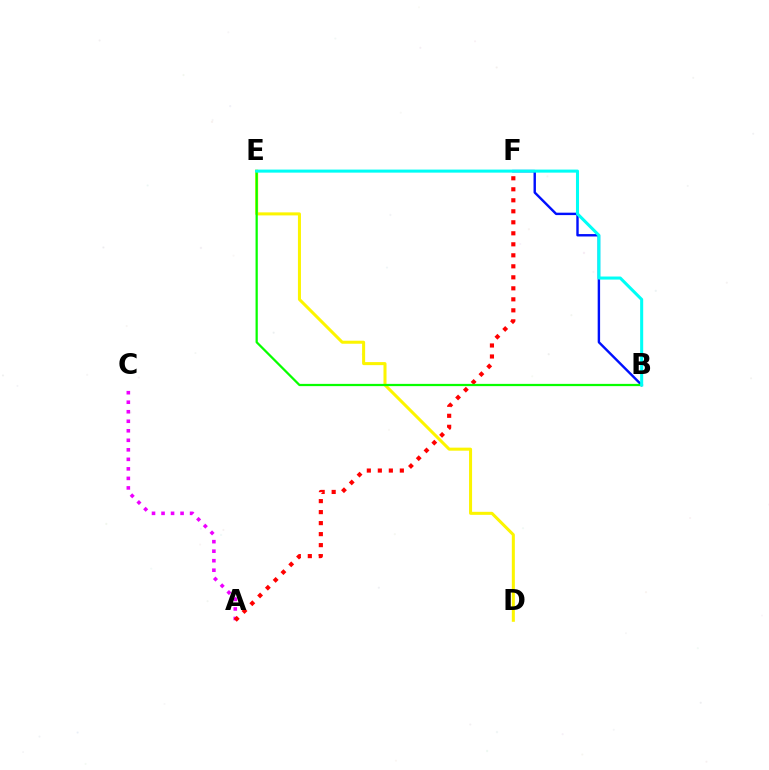{('A', 'C'): [{'color': '#ee00ff', 'line_style': 'dotted', 'thickness': 2.59}], ('D', 'E'): [{'color': '#fcf500', 'line_style': 'solid', 'thickness': 2.18}], ('B', 'F'): [{'color': '#0010ff', 'line_style': 'solid', 'thickness': 1.74}], ('A', 'F'): [{'color': '#ff0000', 'line_style': 'dotted', 'thickness': 2.99}], ('B', 'E'): [{'color': '#08ff00', 'line_style': 'solid', 'thickness': 1.62}, {'color': '#00fff6', 'line_style': 'solid', 'thickness': 2.2}]}